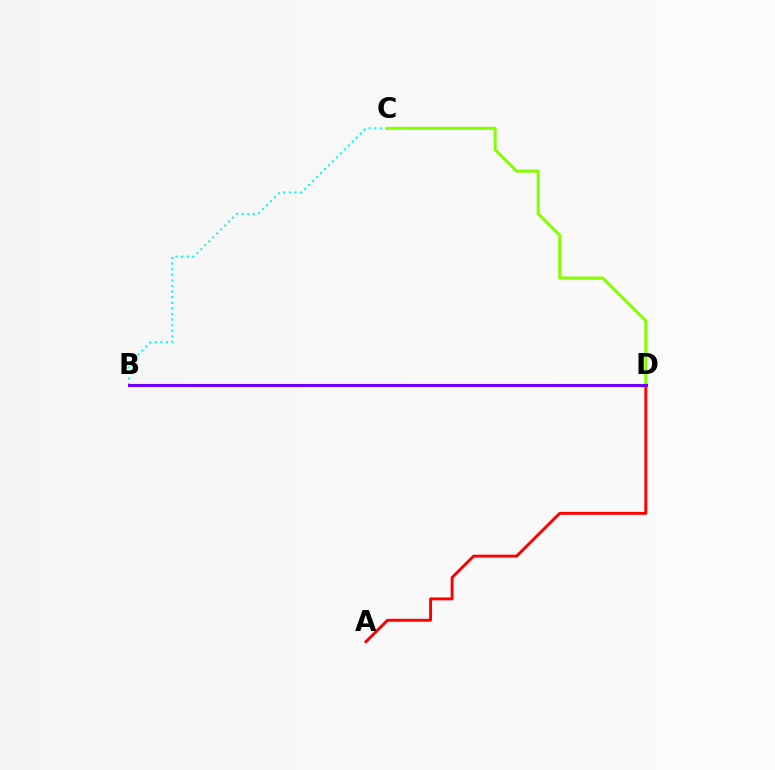{('B', 'C'): [{'color': '#00fff6', 'line_style': 'dotted', 'thickness': 1.52}], ('A', 'D'): [{'color': '#ff0000', 'line_style': 'solid', 'thickness': 2.1}], ('C', 'D'): [{'color': '#84ff00', 'line_style': 'solid', 'thickness': 2.19}], ('B', 'D'): [{'color': '#7200ff', 'line_style': 'solid', 'thickness': 2.21}]}